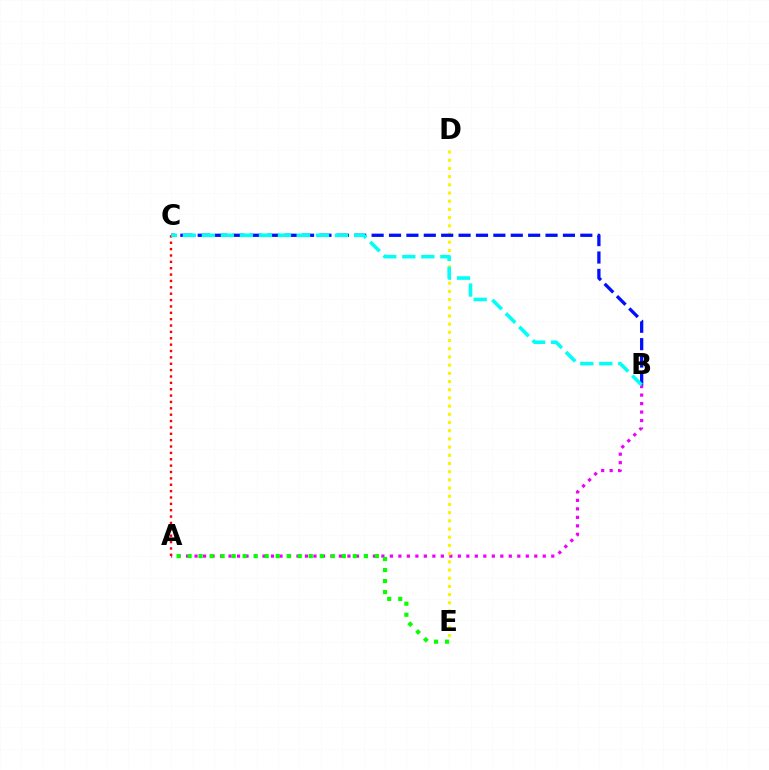{('A', 'B'): [{'color': '#ee00ff', 'line_style': 'dotted', 'thickness': 2.31}], ('D', 'E'): [{'color': '#fcf500', 'line_style': 'dotted', 'thickness': 2.23}], ('B', 'C'): [{'color': '#0010ff', 'line_style': 'dashed', 'thickness': 2.36}, {'color': '#00fff6', 'line_style': 'dashed', 'thickness': 2.58}], ('A', 'C'): [{'color': '#ff0000', 'line_style': 'dotted', 'thickness': 1.73}], ('A', 'E'): [{'color': '#08ff00', 'line_style': 'dotted', 'thickness': 2.99}]}